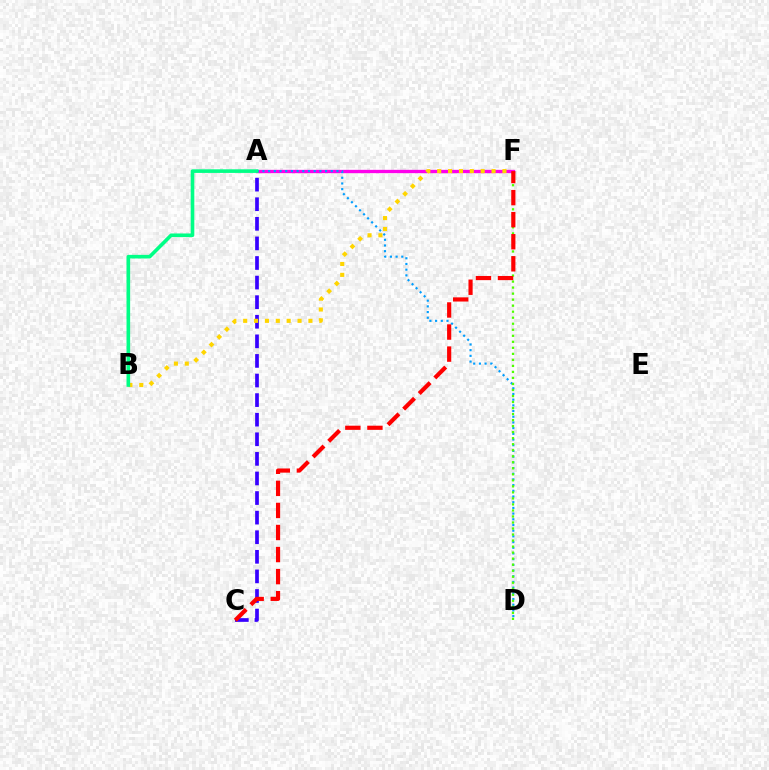{('A', 'F'): [{'color': '#ff00ed', 'line_style': 'solid', 'thickness': 2.39}], ('A', 'C'): [{'color': '#3700ff', 'line_style': 'dashed', 'thickness': 2.66}], ('A', 'D'): [{'color': '#009eff', 'line_style': 'dotted', 'thickness': 1.55}], ('B', 'F'): [{'color': '#ffd500', 'line_style': 'dotted', 'thickness': 2.95}], ('A', 'B'): [{'color': '#00ff86', 'line_style': 'solid', 'thickness': 2.6}], ('D', 'F'): [{'color': '#4fff00', 'line_style': 'dotted', 'thickness': 1.64}], ('C', 'F'): [{'color': '#ff0000', 'line_style': 'dashed', 'thickness': 3.0}]}